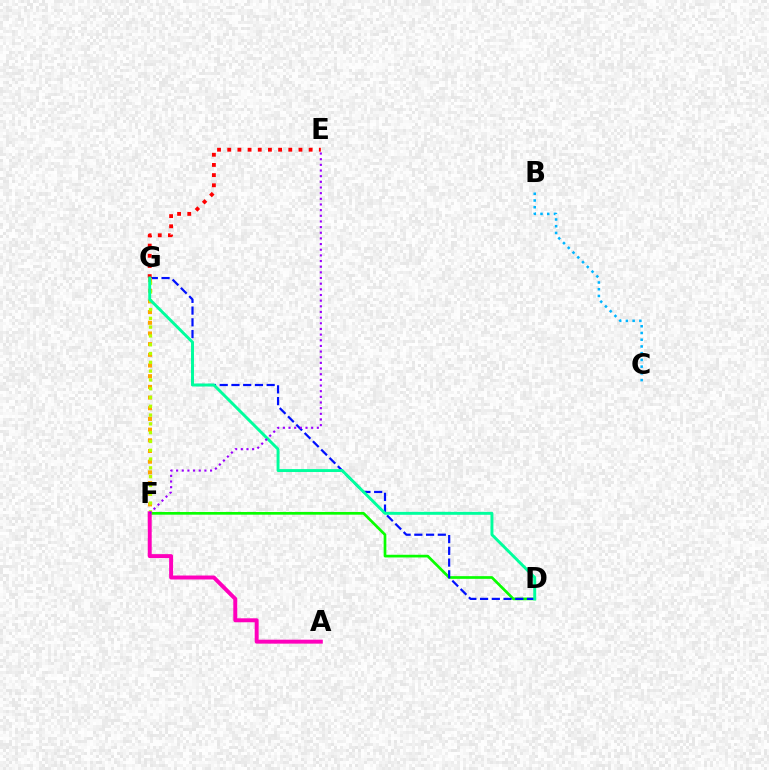{('B', 'C'): [{'color': '#00b5ff', 'line_style': 'dotted', 'thickness': 1.83}], ('D', 'F'): [{'color': '#08ff00', 'line_style': 'solid', 'thickness': 1.94}], ('D', 'G'): [{'color': '#0010ff', 'line_style': 'dashed', 'thickness': 1.59}, {'color': '#00ff9d', 'line_style': 'solid', 'thickness': 2.11}], ('E', 'G'): [{'color': '#ff0000', 'line_style': 'dotted', 'thickness': 2.77}], ('F', 'G'): [{'color': '#ffa500', 'line_style': 'dotted', 'thickness': 2.9}, {'color': '#b3ff00', 'line_style': 'dotted', 'thickness': 2.39}], ('A', 'F'): [{'color': '#ff00bd', 'line_style': 'solid', 'thickness': 2.85}], ('E', 'F'): [{'color': '#9b00ff', 'line_style': 'dotted', 'thickness': 1.54}]}